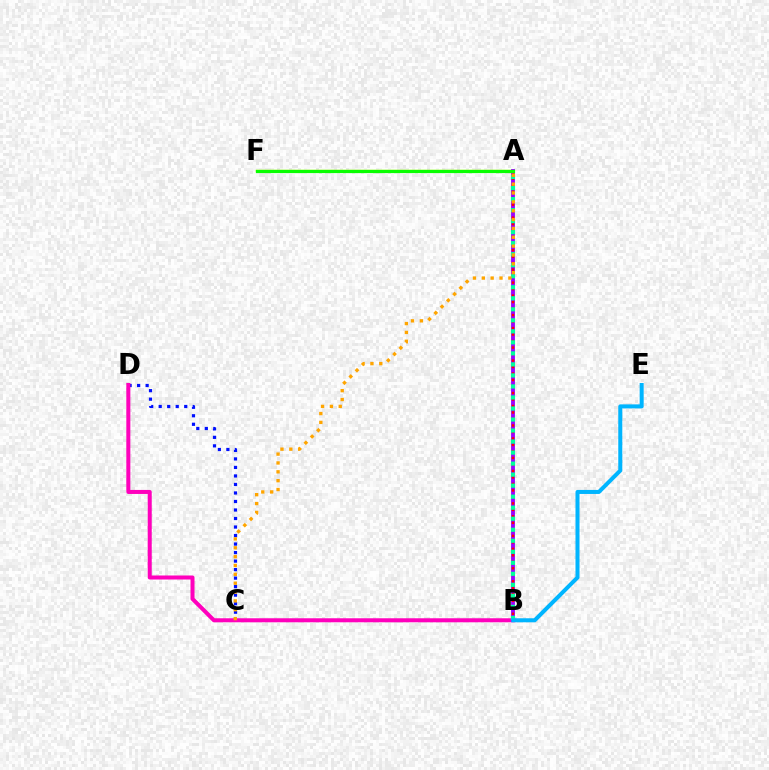{('C', 'D'): [{'color': '#0010ff', 'line_style': 'dotted', 'thickness': 2.31}], ('B', 'D'): [{'color': '#ff00bd', 'line_style': 'solid', 'thickness': 2.9}], ('A', 'F'): [{'color': '#b3ff00', 'line_style': 'solid', 'thickness': 1.77}, {'color': '#08ff00', 'line_style': 'solid', 'thickness': 2.3}], ('A', 'B'): [{'color': '#9b00ff', 'line_style': 'solid', 'thickness': 2.77}, {'color': '#ff0000', 'line_style': 'dotted', 'thickness': 1.76}, {'color': '#00ff9d', 'line_style': 'dotted', 'thickness': 2.99}], ('B', 'E'): [{'color': '#00b5ff', 'line_style': 'solid', 'thickness': 2.9}], ('A', 'C'): [{'color': '#ffa500', 'line_style': 'dotted', 'thickness': 2.41}]}